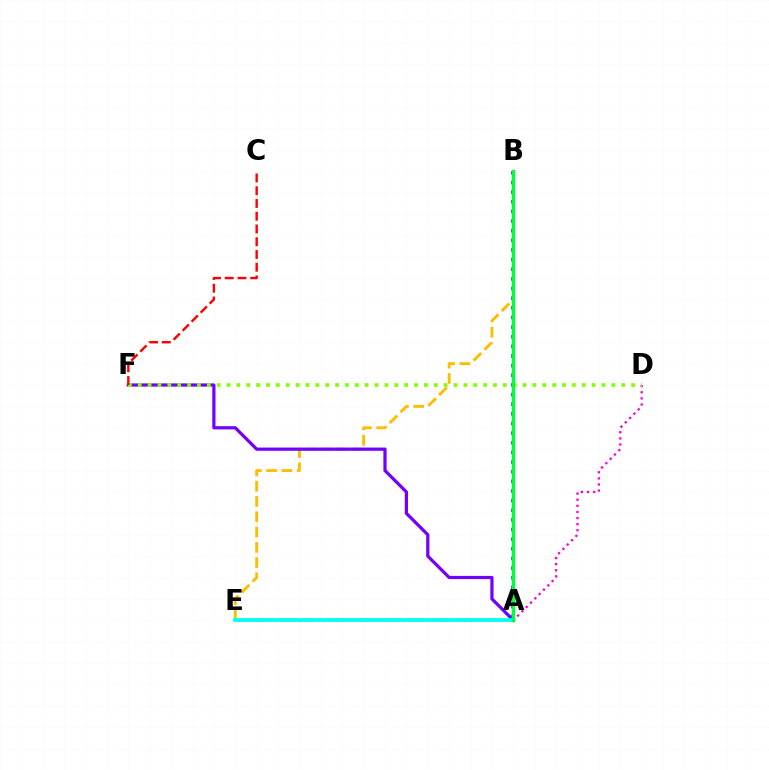{('B', 'E'): [{'color': '#ffbd00', 'line_style': 'dashed', 'thickness': 2.08}], ('A', 'F'): [{'color': '#7200ff', 'line_style': 'solid', 'thickness': 2.31}], ('A', 'B'): [{'color': '#004bff', 'line_style': 'dotted', 'thickness': 2.62}, {'color': '#00ff39', 'line_style': 'solid', 'thickness': 2.43}], ('D', 'E'): [{'color': '#ff00cf', 'line_style': 'dotted', 'thickness': 1.66}], ('D', 'F'): [{'color': '#84ff00', 'line_style': 'dotted', 'thickness': 2.68}], ('C', 'F'): [{'color': '#ff0000', 'line_style': 'dashed', 'thickness': 1.73}], ('A', 'E'): [{'color': '#00fff6', 'line_style': 'solid', 'thickness': 2.71}]}